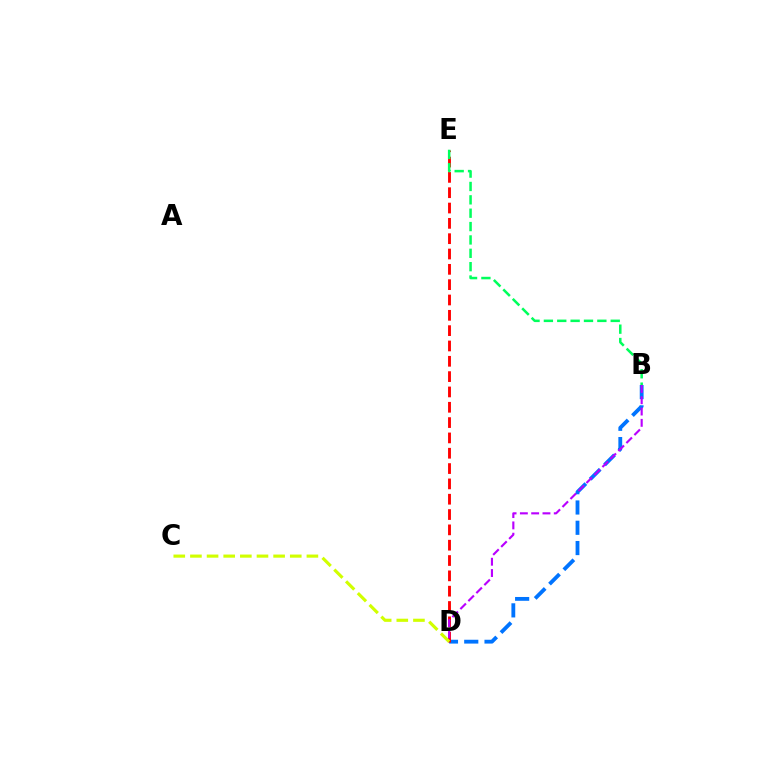{('B', 'D'): [{'color': '#0074ff', 'line_style': 'dashed', 'thickness': 2.76}, {'color': '#b900ff', 'line_style': 'dashed', 'thickness': 1.53}], ('D', 'E'): [{'color': '#ff0000', 'line_style': 'dashed', 'thickness': 2.08}], ('B', 'E'): [{'color': '#00ff5c', 'line_style': 'dashed', 'thickness': 1.82}], ('C', 'D'): [{'color': '#d1ff00', 'line_style': 'dashed', 'thickness': 2.26}]}